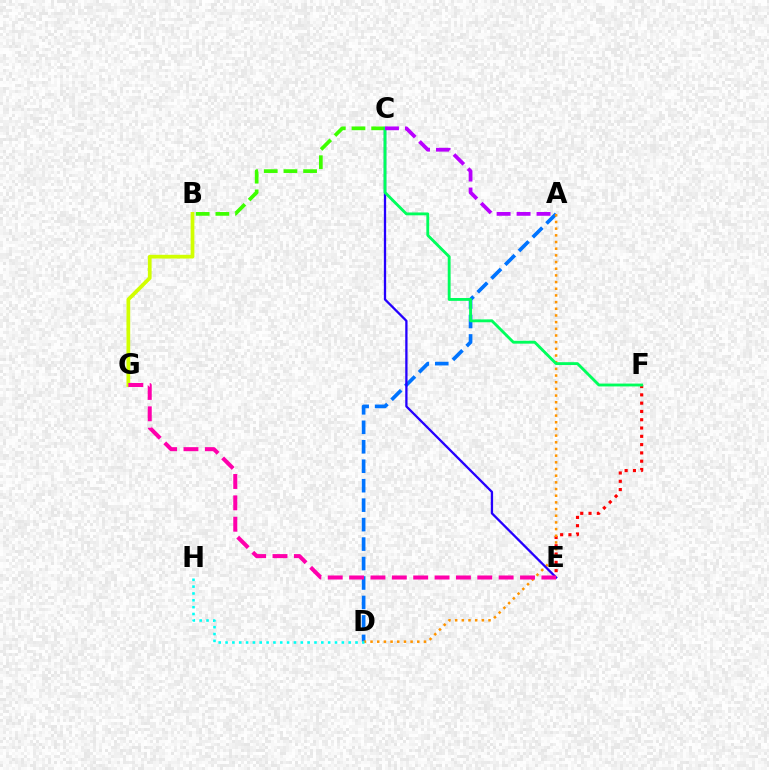{('B', 'C'): [{'color': '#3dff00', 'line_style': 'dashed', 'thickness': 2.67}], ('E', 'F'): [{'color': '#ff0000', 'line_style': 'dotted', 'thickness': 2.25}], ('A', 'D'): [{'color': '#0074ff', 'line_style': 'dashed', 'thickness': 2.64}, {'color': '#ff9400', 'line_style': 'dotted', 'thickness': 1.81}], ('C', 'E'): [{'color': '#2500ff', 'line_style': 'solid', 'thickness': 1.65}], ('C', 'F'): [{'color': '#00ff5c', 'line_style': 'solid', 'thickness': 2.06}], ('A', 'C'): [{'color': '#b900ff', 'line_style': 'dashed', 'thickness': 2.71}], ('B', 'G'): [{'color': '#d1ff00', 'line_style': 'solid', 'thickness': 2.69}], ('D', 'H'): [{'color': '#00fff6', 'line_style': 'dotted', 'thickness': 1.86}], ('E', 'G'): [{'color': '#ff00ac', 'line_style': 'dashed', 'thickness': 2.9}]}